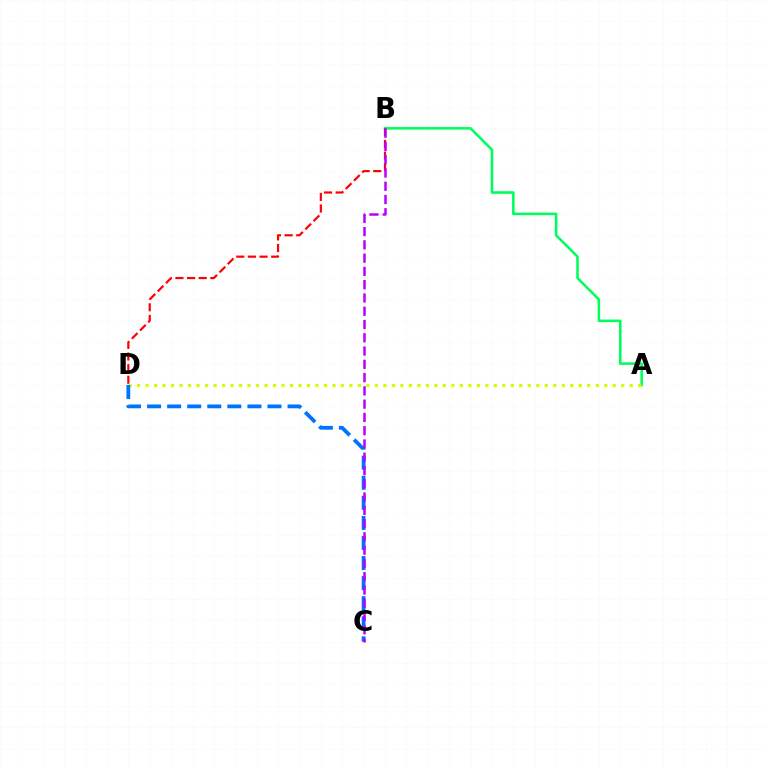{('A', 'B'): [{'color': '#00ff5c', 'line_style': 'solid', 'thickness': 1.85}], ('B', 'D'): [{'color': '#ff0000', 'line_style': 'dashed', 'thickness': 1.58}], ('A', 'D'): [{'color': '#d1ff00', 'line_style': 'dotted', 'thickness': 2.31}], ('C', 'D'): [{'color': '#0074ff', 'line_style': 'dashed', 'thickness': 2.73}], ('B', 'C'): [{'color': '#b900ff', 'line_style': 'dashed', 'thickness': 1.8}]}